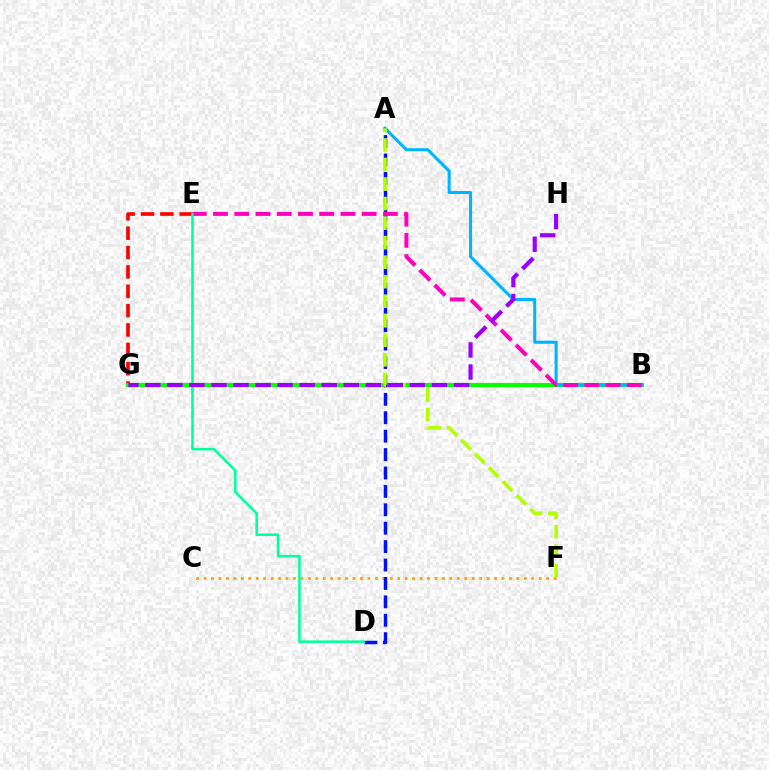{('E', 'G'): [{'color': '#ff0000', 'line_style': 'dashed', 'thickness': 2.63}], ('C', 'F'): [{'color': '#ffa500', 'line_style': 'dotted', 'thickness': 2.02}], ('B', 'G'): [{'color': '#08ff00', 'line_style': 'solid', 'thickness': 2.97}], ('A', 'D'): [{'color': '#0010ff', 'line_style': 'dashed', 'thickness': 2.5}], ('A', 'B'): [{'color': '#00b5ff', 'line_style': 'solid', 'thickness': 2.19}], ('A', 'F'): [{'color': '#b3ff00', 'line_style': 'dashed', 'thickness': 2.65}], ('B', 'E'): [{'color': '#ff00bd', 'line_style': 'dashed', 'thickness': 2.89}], ('D', 'E'): [{'color': '#00ff9d', 'line_style': 'solid', 'thickness': 1.83}], ('G', 'H'): [{'color': '#9b00ff', 'line_style': 'dashed', 'thickness': 2.99}]}